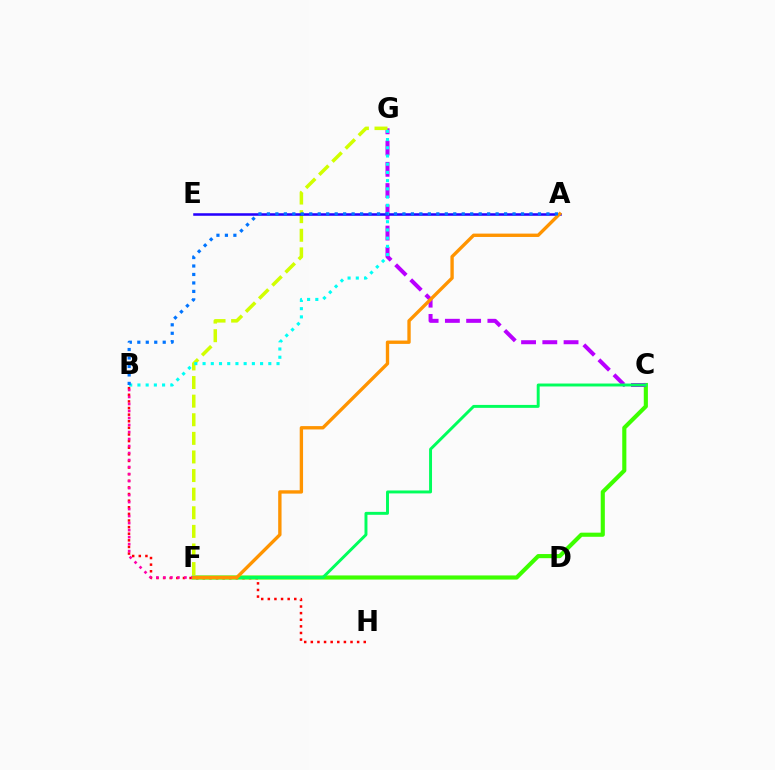{('C', 'F'): [{'color': '#3dff00', 'line_style': 'solid', 'thickness': 2.97}, {'color': '#00ff5c', 'line_style': 'solid', 'thickness': 2.11}], ('B', 'H'): [{'color': '#ff0000', 'line_style': 'dotted', 'thickness': 1.8}], ('C', 'G'): [{'color': '#b900ff', 'line_style': 'dashed', 'thickness': 2.89}], ('B', 'F'): [{'color': '#ff00ac', 'line_style': 'dotted', 'thickness': 1.9}], ('F', 'G'): [{'color': '#d1ff00', 'line_style': 'dashed', 'thickness': 2.53}], ('A', 'E'): [{'color': '#2500ff', 'line_style': 'solid', 'thickness': 1.83}], ('A', 'F'): [{'color': '#ff9400', 'line_style': 'solid', 'thickness': 2.41}], ('B', 'G'): [{'color': '#00fff6', 'line_style': 'dotted', 'thickness': 2.23}], ('A', 'B'): [{'color': '#0074ff', 'line_style': 'dotted', 'thickness': 2.3}]}